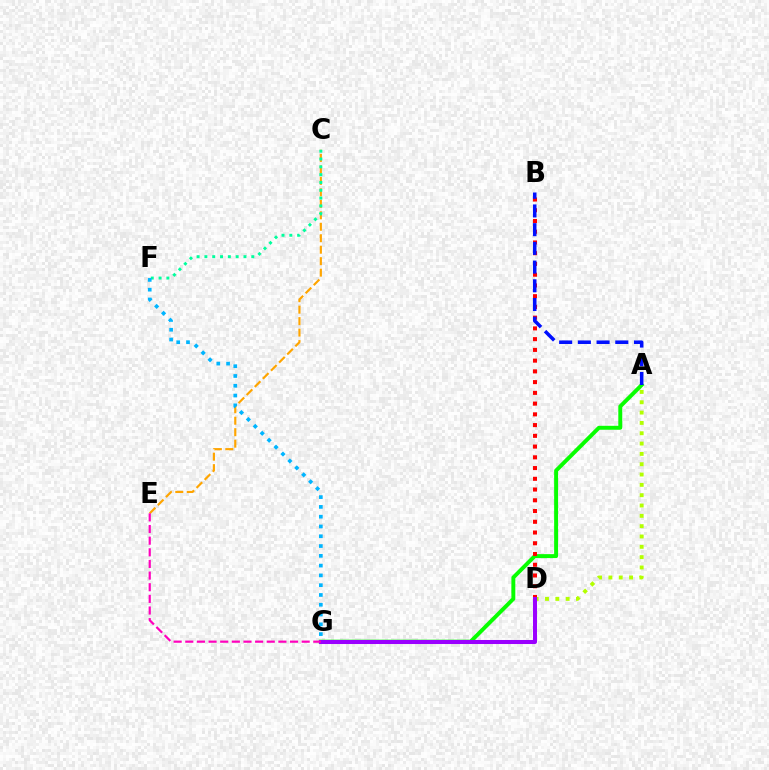{('A', 'G'): [{'color': '#08ff00', 'line_style': 'solid', 'thickness': 2.84}], ('A', 'D'): [{'color': '#b3ff00', 'line_style': 'dotted', 'thickness': 2.81}], ('B', 'D'): [{'color': '#ff0000', 'line_style': 'dotted', 'thickness': 2.92}], ('C', 'E'): [{'color': '#ffa500', 'line_style': 'dashed', 'thickness': 1.56}], ('D', 'G'): [{'color': '#9b00ff', 'line_style': 'solid', 'thickness': 2.91}], ('E', 'G'): [{'color': '#ff00bd', 'line_style': 'dashed', 'thickness': 1.58}], ('C', 'F'): [{'color': '#00ff9d', 'line_style': 'dotted', 'thickness': 2.12}], ('A', 'B'): [{'color': '#0010ff', 'line_style': 'dashed', 'thickness': 2.54}], ('F', 'G'): [{'color': '#00b5ff', 'line_style': 'dotted', 'thickness': 2.66}]}